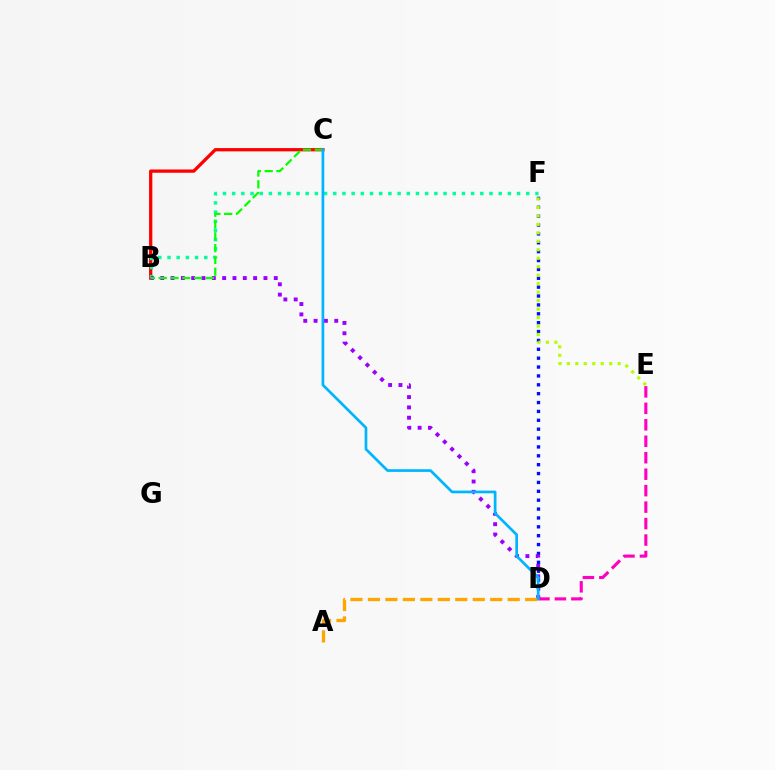{('D', 'F'): [{'color': '#0010ff', 'line_style': 'dotted', 'thickness': 2.41}], ('B', 'C'): [{'color': '#ff0000', 'line_style': 'solid', 'thickness': 2.36}, {'color': '#08ff00', 'line_style': 'dashed', 'thickness': 1.6}], ('B', 'F'): [{'color': '#00ff9d', 'line_style': 'dotted', 'thickness': 2.5}], ('B', 'D'): [{'color': '#9b00ff', 'line_style': 'dotted', 'thickness': 2.81}], ('D', 'E'): [{'color': '#ff00bd', 'line_style': 'dashed', 'thickness': 2.24}], ('E', 'F'): [{'color': '#b3ff00', 'line_style': 'dotted', 'thickness': 2.3}], ('A', 'D'): [{'color': '#ffa500', 'line_style': 'dashed', 'thickness': 2.37}], ('C', 'D'): [{'color': '#00b5ff', 'line_style': 'solid', 'thickness': 1.94}]}